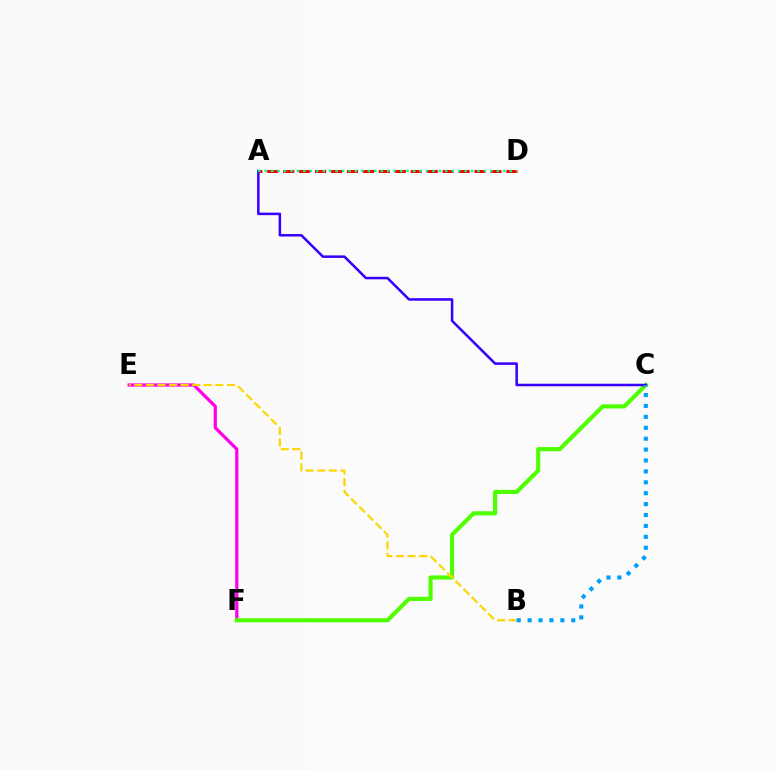{('A', 'D'): [{'color': '#ff0000', 'line_style': 'dashed', 'thickness': 2.17}, {'color': '#00ff86', 'line_style': 'dotted', 'thickness': 1.75}], ('E', 'F'): [{'color': '#ff00ed', 'line_style': 'solid', 'thickness': 2.33}], ('C', 'F'): [{'color': '#4fff00', 'line_style': 'solid', 'thickness': 2.98}], ('B', 'E'): [{'color': '#ffd500', 'line_style': 'dashed', 'thickness': 1.57}], ('A', 'C'): [{'color': '#3700ff', 'line_style': 'solid', 'thickness': 1.82}], ('B', 'C'): [{'color': '#009eff', 'line_style': 'dotted', 'thickness': 2.96}]}